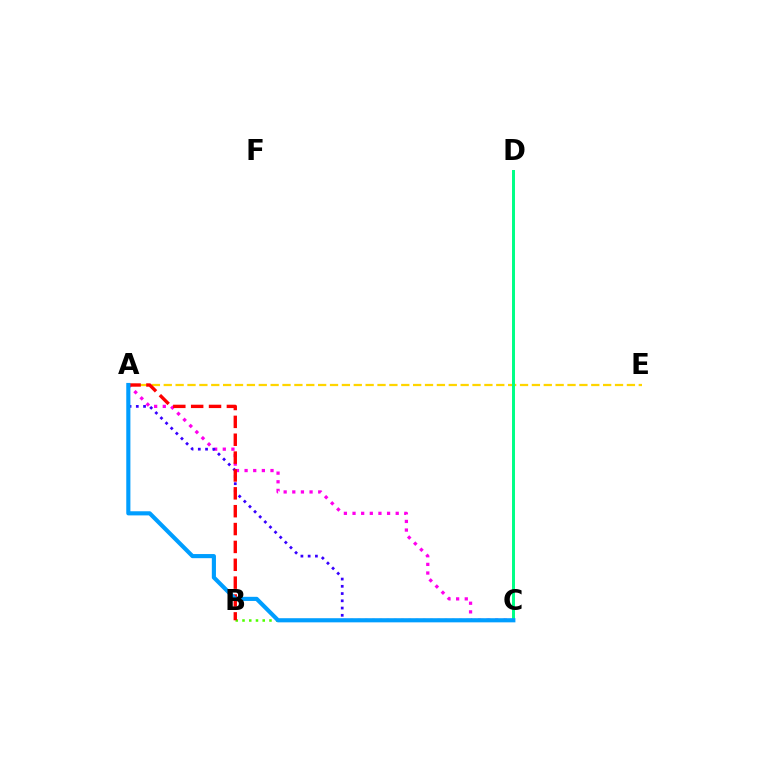{('A', 'C'): [{'color': '#ff00ed', 'line_style': 'dotted', 'thickness': 2.35}, {'color': '#3700ff', 'line_style': 'dotted', 'thickness': 1.97}, {'color': '#009eff', 'line_style': 'solid', 'thickness': 2.97}], ('B', 'C'): [{'color': '#4fff00', 'line_style': 'dotted', 'thickness': 1.83}], ('A', 'E'): [{'color': '#ffd500', 'line_style': 'dashed', 'thickness': 1.61}], ('A', 'B'): [{'color': '#ff0000', 'line_style': 'dashed', 'thickness': 2.43}], ('C', 'D'): [{'color': '#00ff86', 'line_style': 'solid', 'thickness': 2.14}]}